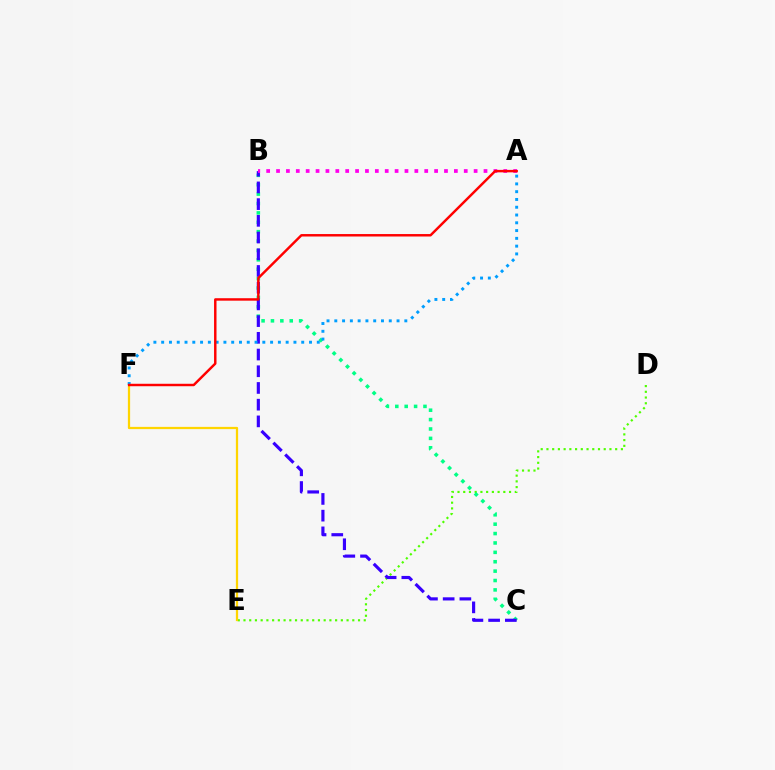{('D', 'E'): [{'color': '#4fff00', 'line_style': 'dotted', 'thickness': 1.56}], ('B', 'C'): [{'color': '#00ff86', 'line_style': 'dotted', 'thickness': 2.55}, {'color': '#3700ff', 'line_style': 'dashed', 'thickness': 2.27}], ('A', 'B'): [{'color': '#ff00ed', 'line_style': 'dotted', 'thickness': 2.68}], ('E', 'F'): [{'color': '#ffd500', 'line_style': 'solid', 'thickness': 1.62}], ('A', 'F'): [{'color': '#009eff', 'line_style': 'dotted', 'thickness': 2.11}, {'color': '#ff0000', 'line_style': 'solid', 'thickness': 1.76}]}